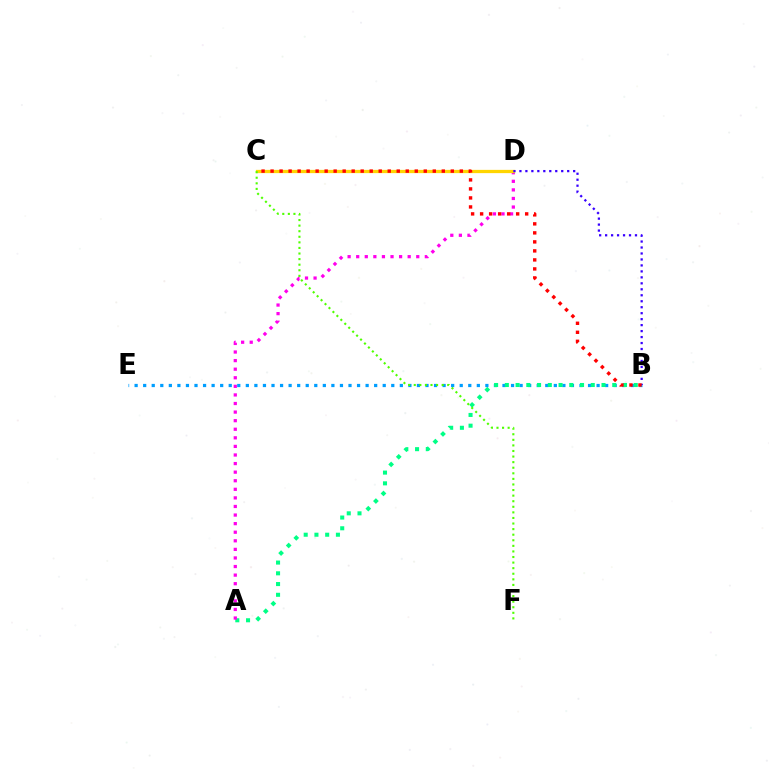{('B', 'E'): [{'color': '#009eff', 'line_style': 'dotted', 'thickness': 2.32}], ('A', 'B'): [{'color': '#00ff86', 'line_style': 'dotted', 'thickness': 2.92}], ('A', 'D'): [{'color': '#ff00ed', 'line_style': 'dotted', 'thickness': 2.33}], ('C', 'D'): [{'color': '#ffd500', 'line_style': 'solid', 'thickness': 2.34}], ('B', 'D'): [{'color': '#3700ff', 'line_style': 'dotted', 'thickness': 1.62}], ('B', 'C'): [{'color': '#ff0000', 'line_style': 'dotted', 'thickness': 2.45}], ('C', 'F'): [{'color': '#4fff00', 'line_style': 'dotted', 'thickness': 1.52}]}